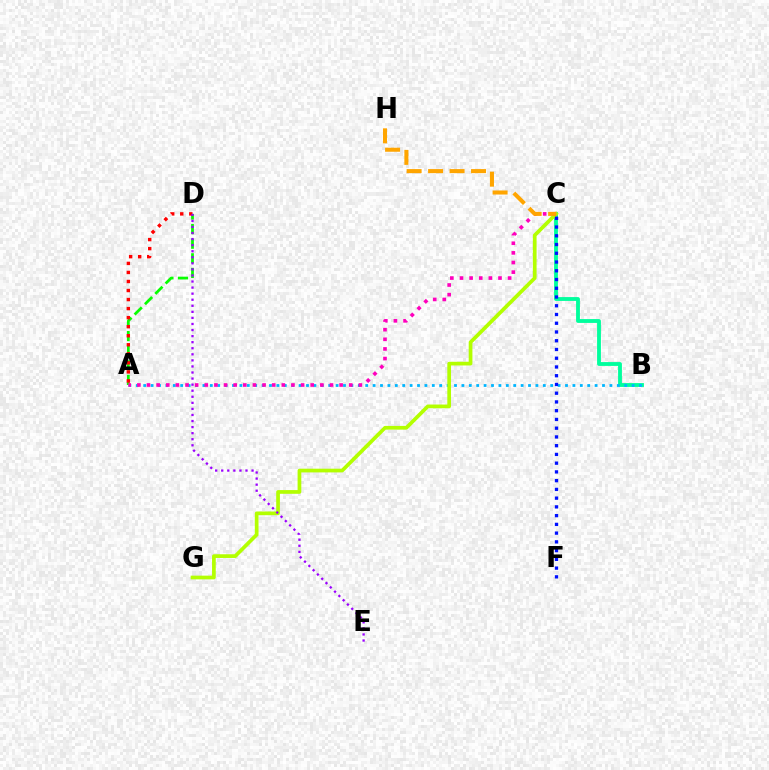{('B', 'C'): [{'color': '#00ff9d', 'line_style': 'solid', 'thickness': 2.76}], ('A', 'B'): [{'color': '#00b5ff', 'line_style': 'dotted', 'thickness': 2.01}], ('A', 'D'): [{'color': '#08ff00', 'line_style': 'dashed', 'thickness': 1.98}, {'color': '#ff0000', 'line_style': 'dotted', 'thickness': 2.46}], ('C', 'G'): [{'color': '#b3ff00', 'line_style': 'solid', 'thickness': 2.67}], ('D', 'E'): [{'color': '#9b00ff', 'line_style': 'dotted', 'thickness': 1.65}], ('A', 'C'): [{'color': '#ff00bd', 'line_style': 'dotted', 'thickness': 2.62}], ('C', 'H'): [{'color': '#ffa500', 'line_style': 'dashed', 'thickness': 2.92}], ('C', 'F'): [{'color': '#0010ff', 'line_style': 'dotted', 'thickness': 2.38}]}